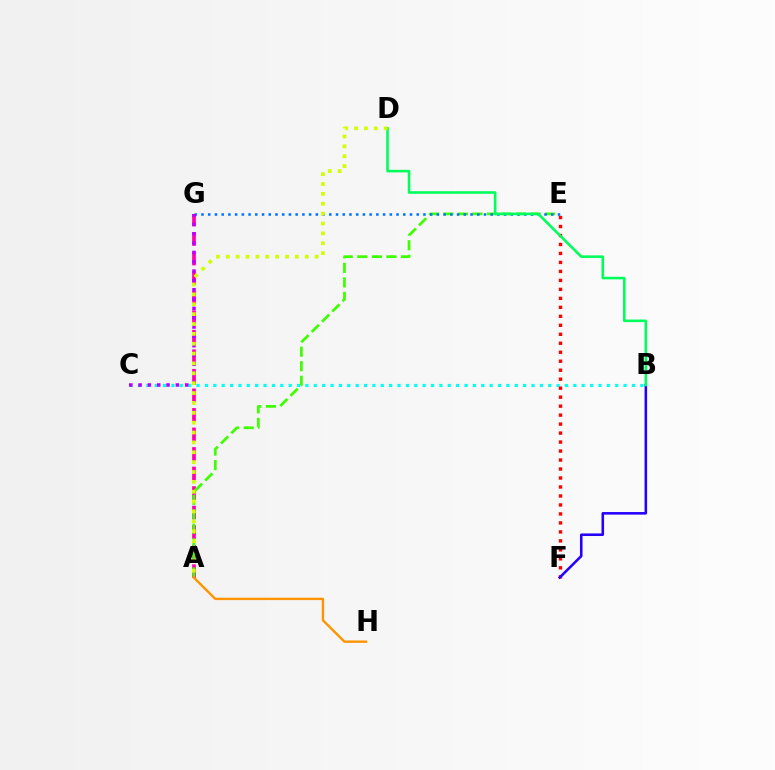{('B', 'C'): [{'color': '#00fff6', 'line_style': 'dotted', 'thickness': 2.27}], ('A', 'G'): [{'color': '#ff00ac', 'line_style': 'dashed', 'thickness': 2.65}], ('A', 'E'): [{'color': '#3dff00', 'line_style': 'dashed', 'thickness': 1.97}], ('E', 'G'): [{'color': '#0074ff', 'line_style': 'dotted', 'thickness': 1.83}], ('E', 'F'): [{'color': '#ff0000', 'line_style': 'dotted', 'thickness': 2.44}], ('C', 'G'): [{'color': '#b900ff', 'line_style': 'dotted', 'thickness': 2.53}], ('B', 'F'): [{'color': '#2500ff', 'line_style': 'solid', 'thickness': 1.85}], ('B', 'D'): [{'color': '#00ff5c', 'line_style': 'solid', 'thickness': 1.87}], ('A', 'D'): [{'color': '#d1ff00', 'line_style': 'dotted', 'thickness': 2.68}], ('A', 'H'): [{'color': '#ff9400', 'line_style': 'solid', 'thickness': 1.72}]}